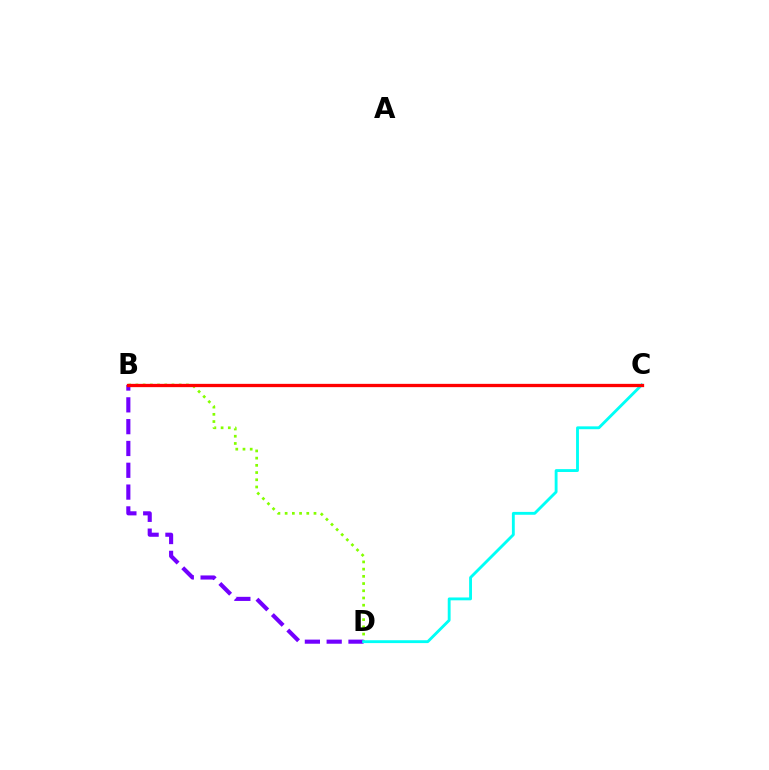{('B', 'D'): [{'color': '#84ff00', 'line_style': 'dotted', 'thickness': 1.96}, {'color': '#7200ff', 'line_style': 'dashed', 'thickness': 2.96}], ('C', 'D'): [{'color': '#00fff6', 'line_style': 'solid', 'thickness': 2.06}], ('B', 'C'): [{'color': '#ff0000', 'line_style': 'solid', 'thickness': 2.37}]}